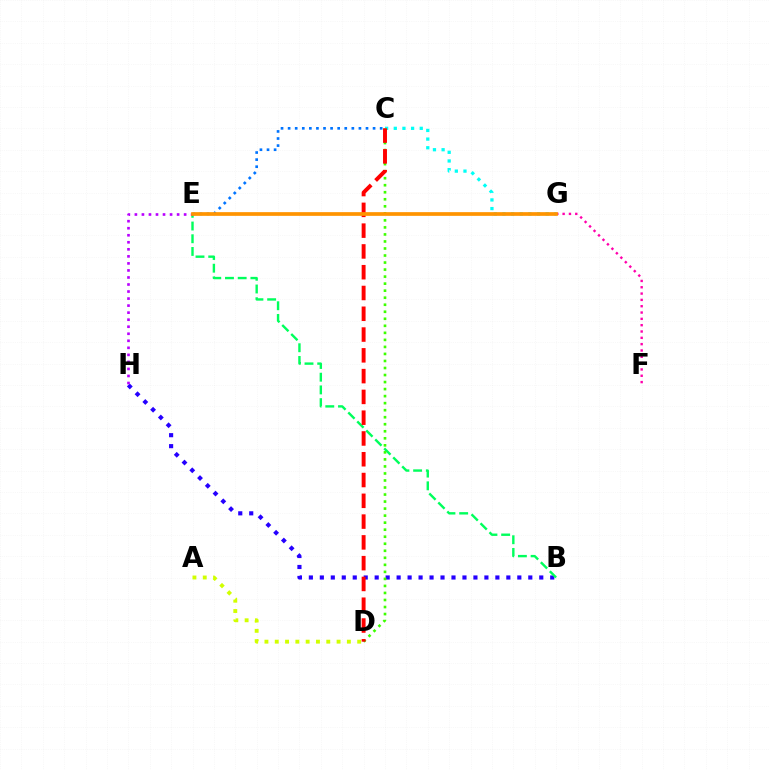{('B', 'H'): [{'color': '#2500ff', 'line_style': 'dotted', 'thickness': 2.98}], ('F', 'G'): [{'color': '#ff00ac', 'line_style': 'dotted', 'thickness': 1.72}], ('C', 'G'): [{'color': '#00fff6', 'line_style': 'dotted', 'thickness': 2.35}], ('C', 'E'): [{'color': '#0074ff', 'line_style': 'dotted', 'thickness': 1.92}], ('B', 'E'): [{'color': '#00ff5c', 'line_style': 'dashed', 'thickness': 1.73}], ('C', 'D'): [{'color': '#3dff00', 'line_style': 'dotted', 'thickness': 1.91}, {'color': '#ff0000', 'line_style': 'dashed', 'thickness': 2.82}], ('E', 'H'): [{'color': '#b900ff', 'line_style': 'dotted', 'thickness': 1.91}], ('A', 'D'): [{'color': '#d1ff00', 'line_style': 'dotted', 'thickness': 2.8}], ('E', 'G'): [{'color': '#ff9400', 'line_style': 'solid', 'thickness': 2.67}]}